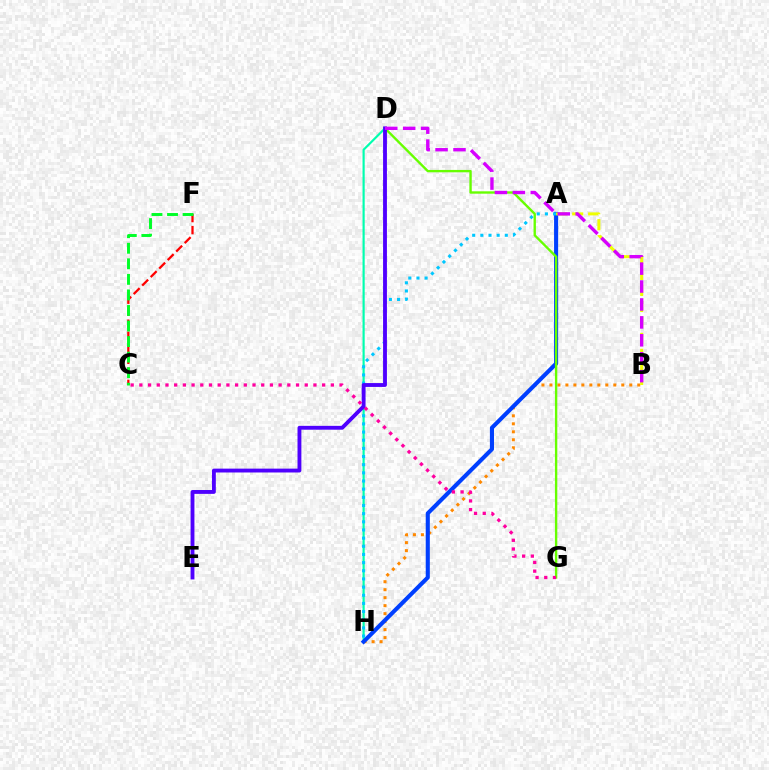{('D', 'H'): [{'color': '#00ffaf', 'line_style': 'solid', 'thickness': 1.56}], ('C', 'F'): [{'color': '#ff0000', 'line_style': 'dashed', 'thickness': 1.63}, {'color': '#00ff27', 'line_style': 'dashed', 'thickness': 2.11}], ('B', 'H'): [{'color': '#ff8800', 'line_style': 'dotted', 'thickness': 2.17}], ('A', 'H'): [{'color': '#003fff', 'line_style': 'solid', 'thickness': 2.95}, {'color': '#00c7ff', 'line_style': 'dotted', 'thickness': 2.22}], ('A', 'B'): [{'color': '#eeff00', 'line_style': 'dashed', 'thickness': 2.17}], ('D', 'G'): [{'color': '#66ff00', 'line_style': 'solid', 'thickness': 1.71}], ('D', 'E'): [{'color': '#4f00ff', 'line_style': 'solid', 'thickness': 2.78}], ('C', 'G'): [{'color': '#ff00a0', 'line_style': 'dotted', 'thickness': 2.36}], ('B', 'D'): [{'color': '#d600ff', 'line_style': 'dashed', 'thickness': 2.44}]}